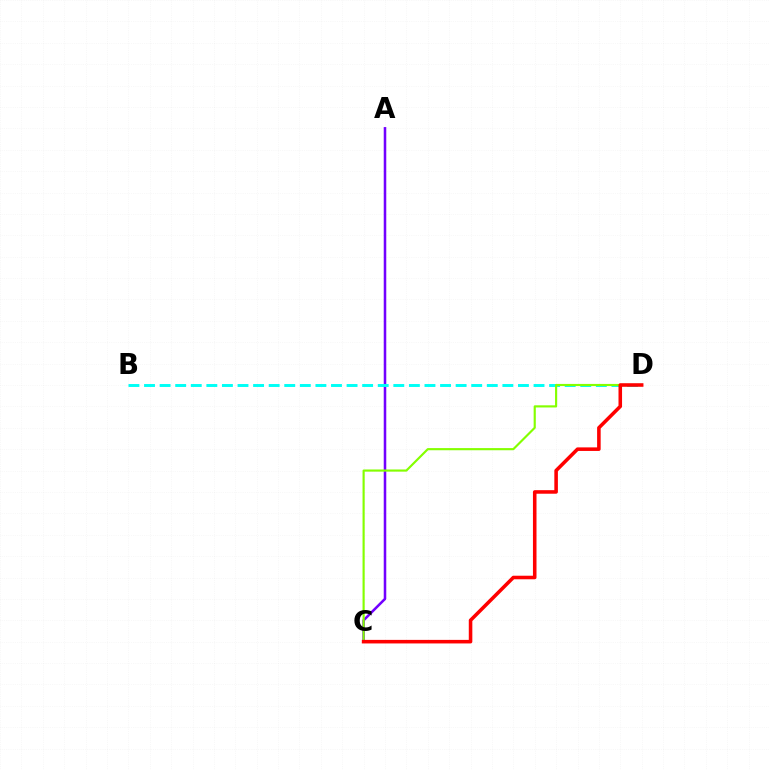{('A', 'C'): [{'color': '#7200ff', 'line_style': 'solid', 'thickness': 1.83}], ('B', 'D'): [{'color': '#00fff6', 'line_style': 'dashed', 'thickness': 2.12}], ('C', 'D'): [{'color': '#84ff00', 'line_style': 'solid', 'thickness': 1.55}, {'color': '#ff0000', 'line_style': 'solid', 'thickness': 2.56}]}